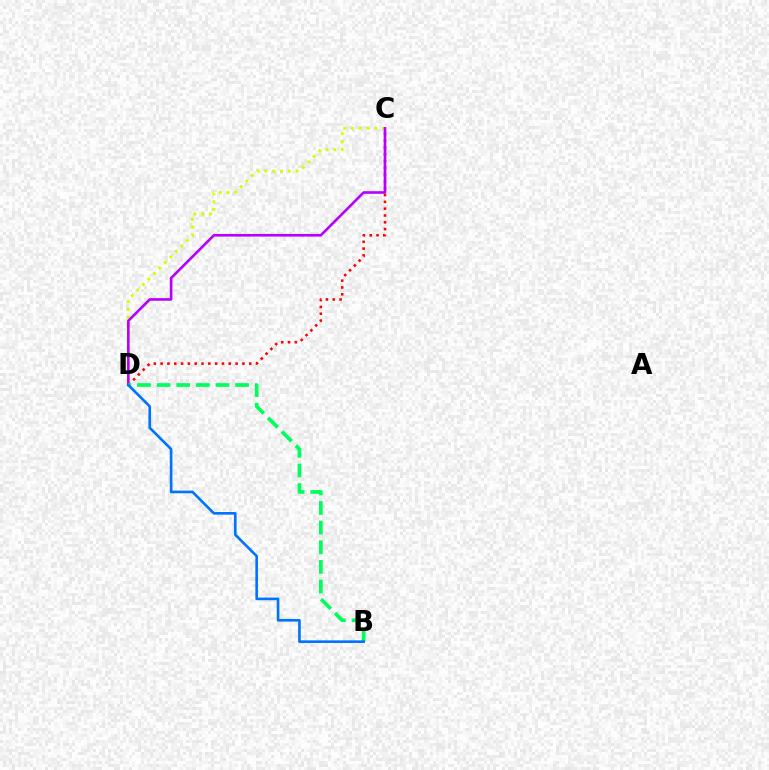{('C', 'D'): [{'color': '#d1ff00', 'line_style': 'dotted', 'thickness': 2.11}, {'color': '#ff0000', 'line_style': 'dotted', 'thickness': 1.85}, {'color': '#b900ff', 'line_style': 'solid', 'thickness': 1.89}], ('B', 'D'): [{'color': '#00ff5c', 'line_style': 'dashed', 'thickness': 2.67}, {'color': '#0074ff', 'line_style': 'solid', 'thickness': 1.9}]}